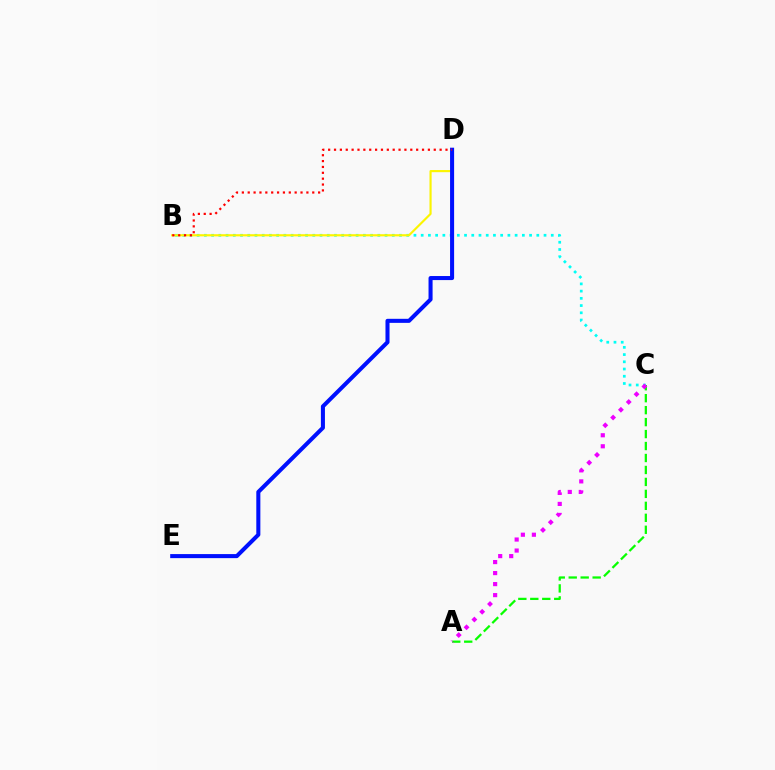{('B', 'C'): [{'color': '#00fff6', 'line_style': 'dotted', 'thickness': 1.96}], ('B', 'D'): [{'color': '#fcf500', 'line_style': 'solid', 'thickness': 1.55}, {'color': '#ff0000', 'line_style': 'dotted', 'thickness': 1.59}], ('A', 'C'): [{'color': '#08ff00', 'line_style': 'dashed', 'thickness': 1.62}, {'color': '#ee00ff', 'line_style': 'dotted', 'thickness': 2.99}], ('D', 'E'): [{'color': '#0010ff', 'line_style': 'solid', 'thickness': 2.92}]}